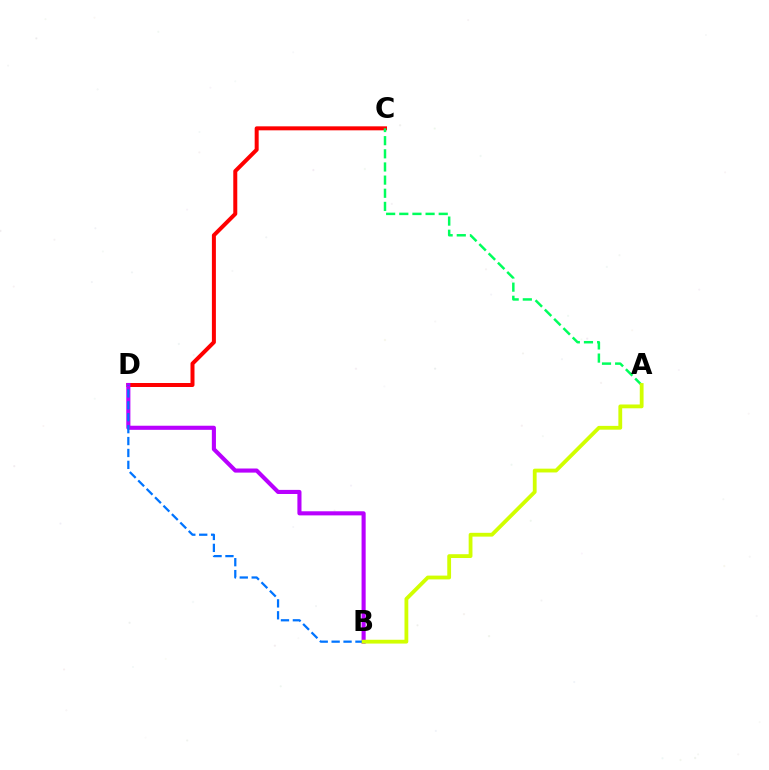{('C', 'D'): [{'color': '#ff0000', 'line_style': 'solid', 'thickness': 2.87}], ('A', 'C'): [{'color': '#00ff5c', 'line_style': 'dashed', 'thickness': 1.79}], ('B', 'D'): [{'color': '#b900ff', 'line_style': 'solid', 'thickness': 2.95}, {'color': '#0074ff', 'line_style': 'dashed', 'thickness': 1.62}], ('A', 'B'): [{'color': '#d1ff00', 'line_style': 'solid', 'thickness': 2.74}]}